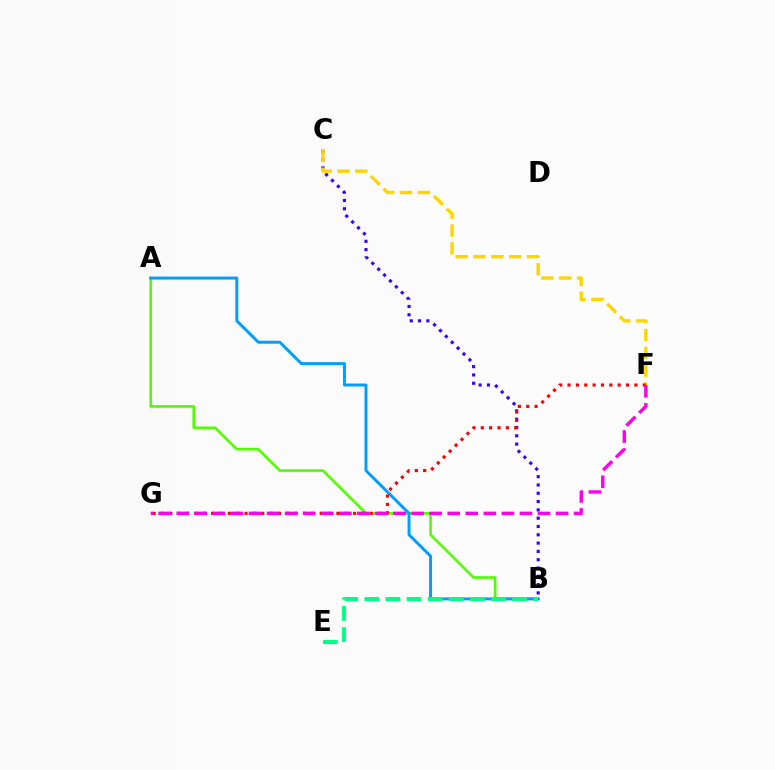{('B', 'C'): [{'color': '#3700ff', 'line_style': 'dotted', 'thickness': 2.26}], ('C', 'F'): [{'color': '#ffd500', 'line_style': 'dashed', 'thickness': 2.43}], ('A', 'B'): [{'color': '#4fff00', 'line_style': 'solid', 'thickness': 1.9}, {'color': '#009eff', 'line_style': 'solid', 'thickness': 2.13}], ('B', 'E'): [{'color': '#00ff86', 'line_style': 'dashed', 'thickness': 2.87}], ('F', 'G'): [{'color': '#ff0000', 'line_style': 'dotted', 'thickness': 2.27}, {'color': '#ff00ed', 'line_style': 'dashed', 'thickness': 2.45}]}